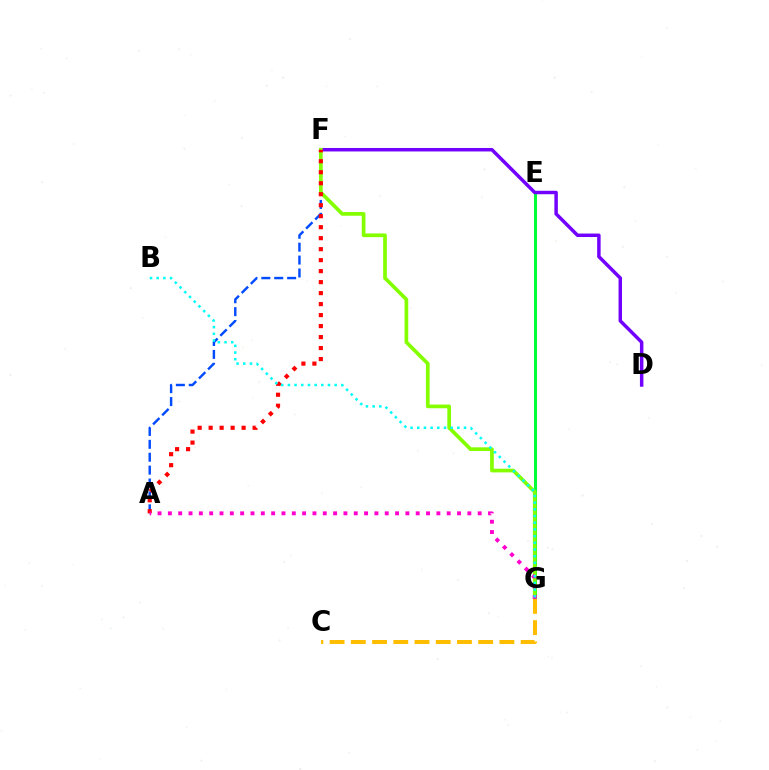{('A', 'F'): [{'color': '#004bff', 'line_style': 'dashed', 'thickness': 1.75}, {'color': '#ff0000', 'line_style': 'dotted', 'thickness': 2.99}], ('E', 'G'): [{'color': '#00ff39', 'line_style': 'solid', 'thickness': 2.18}], ('D', 'F'): [{'color': '#7200ff', 'line_style': 'solid', 'thickness': 2.49}], ('F', 'G'): [{'color': '#84ff00', 'line_style': 'solid', 'thickness': 2.66}], ('C', 'G'): [{'color': '#ffbd00', 'line_style': 'dashed', 'thickness': 2.88}], ('A', 'G'): [{'color': '#ff00cf', 'line_style': 'dotted', 'thickness': 2.81}], ('B', 'G'): [{'color': '#00fff6', 'line_style': 'dotted', 'thickness': 1.82}]}